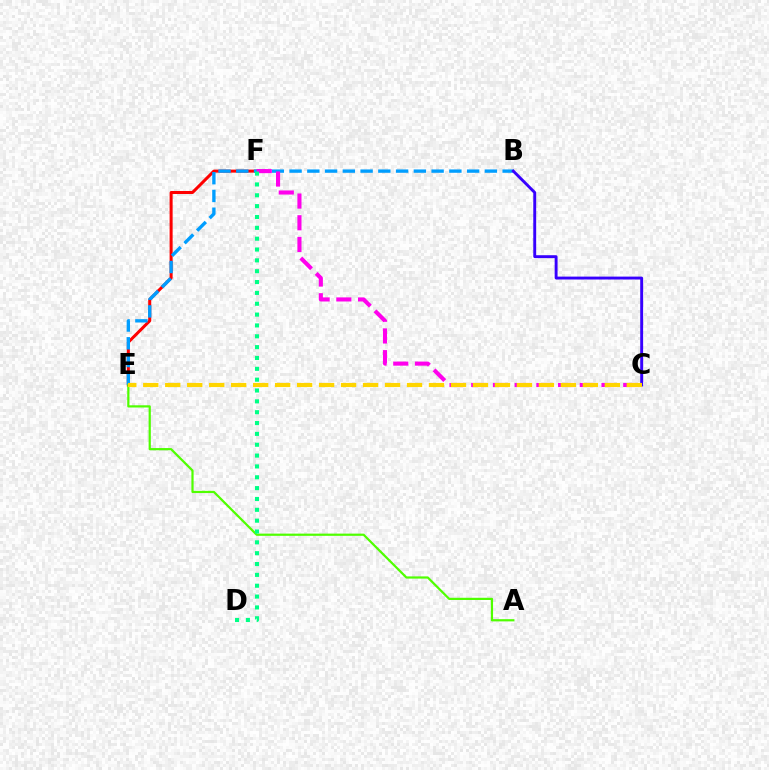{('E', 'F'): [{'color': '#ff0000', 'line_style': 'solid', 'thickness': 2.18}], ('B', 'E'): [{'color': '#009eff', 'line_style': 'dashed', 'thickness': 2.41}], ('A', 'E'): [{'color': '#4fff00', 'line_style': 'solid', 'thickness': 1.59}], ('B', 'C'): [{'color': '#3700ff', 'line_style': 'solid', 'thickness': 2.09}], ('C', 'F'): [{'color': '#ff00ed', 'line_style': 'dashed', 'thickness': 2.95}], ('C', 'E'): [{'color': '#ffd500', 'line_style': 'dashed', 'thickness': 2.99}], ('D', 'F'): [{'color': '#00ff86', 'line_style': 'dotted', 'thickness': 2.95}]}